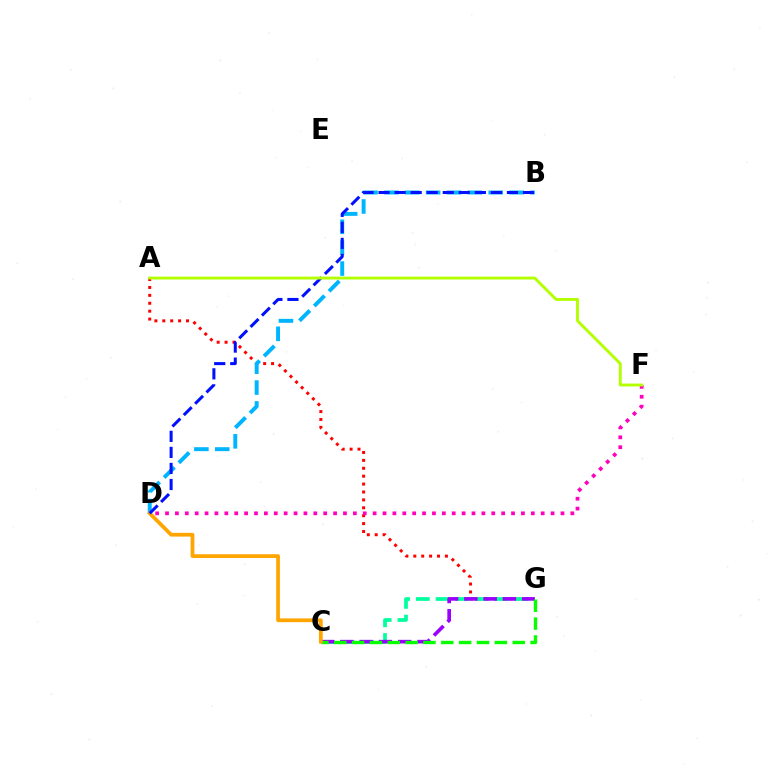{('A', 'G'): [{'color': '#ff0000', 'line_style': 'dotted', 'thickness': 2.15}], ('D', 'F'): [{'color': '#ff00bd', 'line_style': 'dotted', 'thickness': 2.69}], ('C', 'G'): [{'color': '#00ff9d', 'line_style': 'dashed', 'thickness': 2.68}, {'color': '#9b00ff', 'line_style': 'dashed', 'thickness': 2.62}, {'color': '#08ff00', 'line_style': 'dashed', 'thickness': 2.42}], ('B', 'D'): [{'color': '#00b5ff', 'line_style': 'dashed', 'thickness': 2.84}, {'color': '#0010ff', 'line_style': 'dashed', 'thickness': 2.18}], ('C', 'D'): [{'color': '#ffa500', 'line_style': 'solid', 'thickness': 2.7}], ('A', 'F'): [{'color': '#b3ff00', 'line_style': 'solid', 'thickness': 2.08}]}